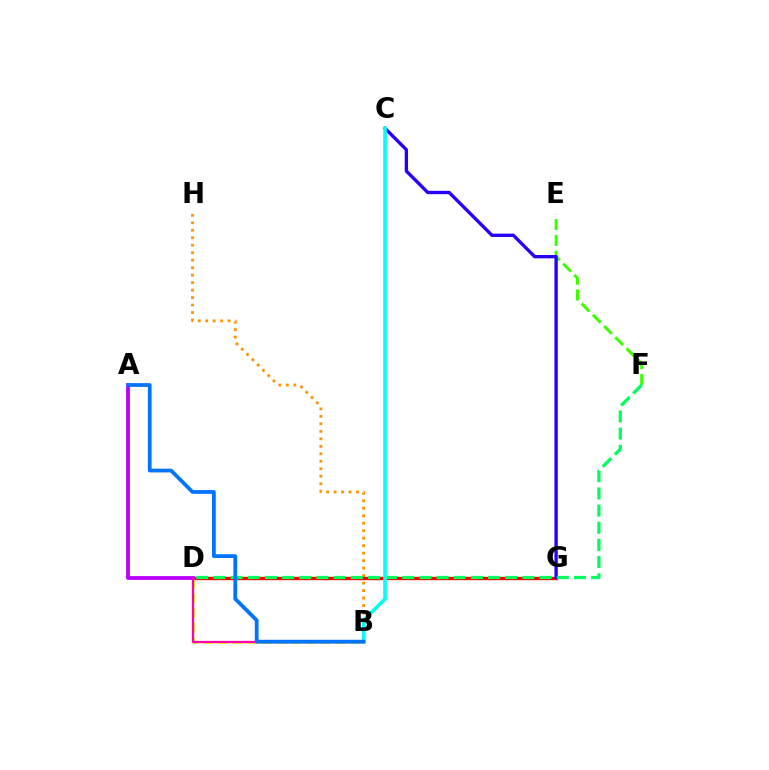{('E', 'F'): [{'color': '#3dff00', 'line_style': 'dashed', 'thickness': 2.16}], ('B', 'H'): [{'color': '#ff9400', 'line_style': 'dotted', 'thickness': 2.03}], ('D', 'G'): [{'color': '#ff0000', 'line_style': 'solid', 'thickness': 2.43}], ('B', 'D'): [{'color': '#d1ff00', 'line_style': 'dashed', 'thickness': 2.0}, {'color': '#ff00ac', 'line_style': 'solid', 'thickness': 1.63}], ('A', 'D'): [{'color': '#b900ff', 'line_style': 'solid', 'thickness': 2.73}], ('C', 'G'): [{'color': '#2500ff', 'line_style': 'solid', 'thickness': 2.4}], ('D', 'F'): [{'color': '#00ff5c', 'line_style': 'dashed', 'thickness': 2.33}], ('B', 'C'): [{'color': '#00fff6', 'line_style': 'solid', 'thickness': 2.56}], ('A', 'B'): [{'color': '#0074ff', 'line_style': 'solid', 'thickness': 2.71}]}